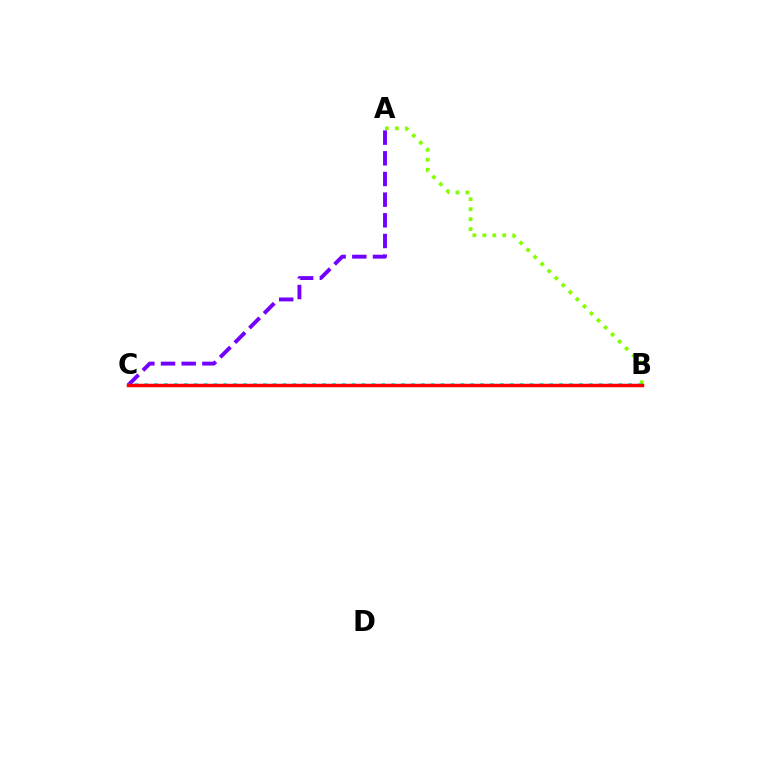{('A', 'B'): [{'color': '#84ff00', 'line_style': 'dotted', 'thickness': 2.71}], ('A', 'C'): [{'color': '#7200ff', 'line_style': 'dashed', 'thickness': 2.81}], ('B', 'C'): [{'color': '#00fff6', 'line_style': 'dotted', 'thickness': 2.68}, {'color': '#ff0000', 'line_style': 'solid', 'thickness': 2.51}]}